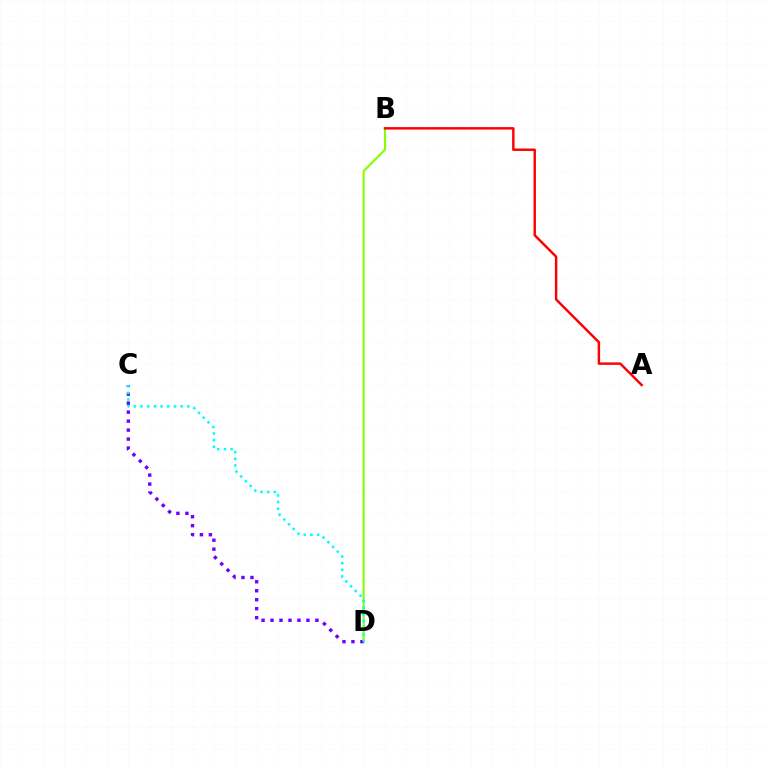{('B', 'D'): [{'color': '#84ff00', 'line_style': 'solid', 'thickness': 1.54}], ('A', 'B'): [{'color': '#ff0000', 'line_style': 'solid', 'thickness': 1.76}], ('C', 'D'): [{'color': '#7200ff', 'line_style': 'dotted', 'thickness': 2.44}, {'color': '#00fff6', 'line_style': 'dotted', 'thickness': 1.81}]}